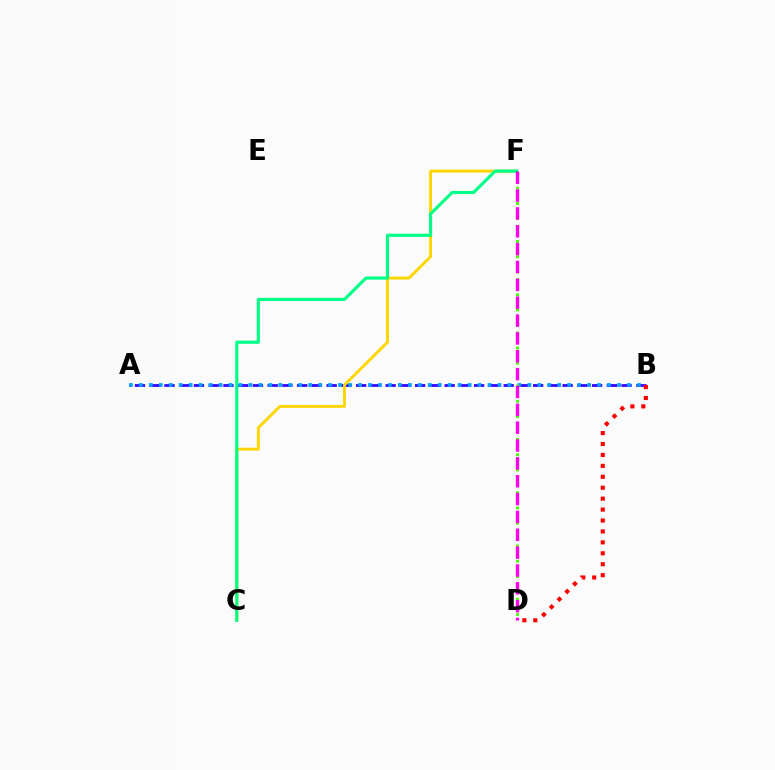{('A', 'B'): [{'color': '#3700ff', 'line_style': 'dashed', 'thickness': 2.0}, {'color': '#009eff', 'line_style': 'dotted', 'thickness': 2.71}], ('B', 'D'): [{'color': '#ff0000', 'line_style': 'dotted', 'thickness': 2.97}], ('C', 'F'): [{'color': '#ffd500', 'line_style': 'solid', 'thickness': 2.08}, {'color': '#00ff86', 'line_style': 'solid', 'thickness': 2.27}], ('D', 'F'): [{'color': '#4fff00', 'line_style': 'dotted', 'thickness': 2.07}, {'color': '#ff00ed', 'line_style': 'dashed', 'thickness': 2.43}]}